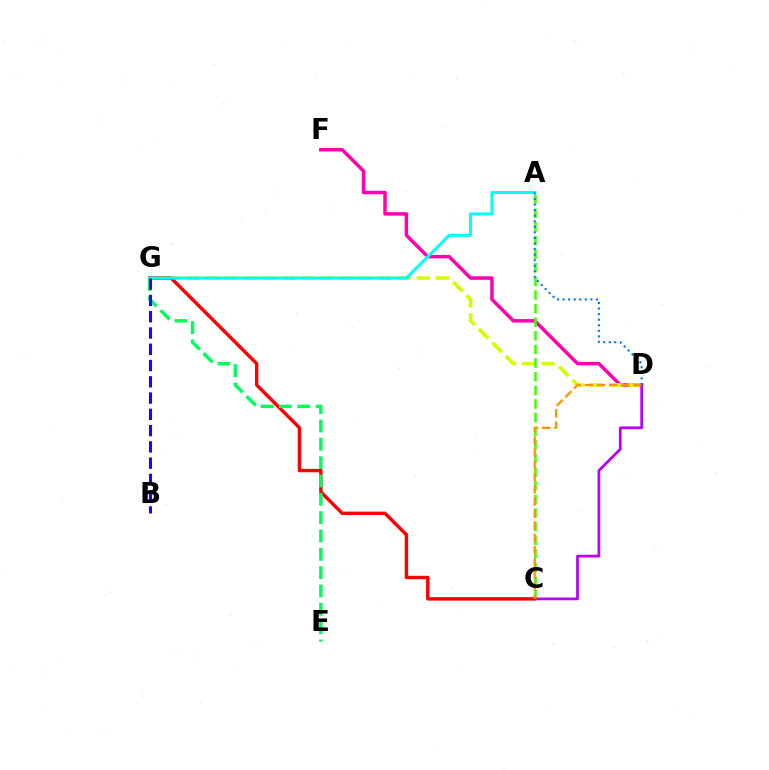{('D', 'F'): [{'color': '#ff00ac', 'line_style': 'solid', 'thickness': 2.5}], ('D', 'G'): [{'color': '#d1ff00', 'line_style': 'dashed', 'thickness': 2.61}], ('C', 'D'): [{'color': '#b900ff', 'line_style': 'solid', 'thickness': 1.97}, {'color': '#ff9400', 'line_style': 'dashed', 'thickness': 1.65}], ('A', 'C'): [{'color': '#3dff00', 'line_style': 'dashed', 'thickness': 1.85}], ('C', 'G'): [{'color': '#ff0000', 'line_style': 'solid', 'thickness': 2.45}], ('A', 'G'): [{'color': '#00fff6', 'line_style': 'solid', 'thickness': 2.16}], ('E', 'G'): [{'color': '#00ff5c', 'line_style': 'dashed', 'thickness': 2.49}], ('A', 'D'): [{'color': '#0074ff', 'line_style': 'dotted', 'thickness': 1.51}], ('B', 'G'): [{'color': '#2500ff', 'line_style': 'dashed', 'thickness': 2.21}]}